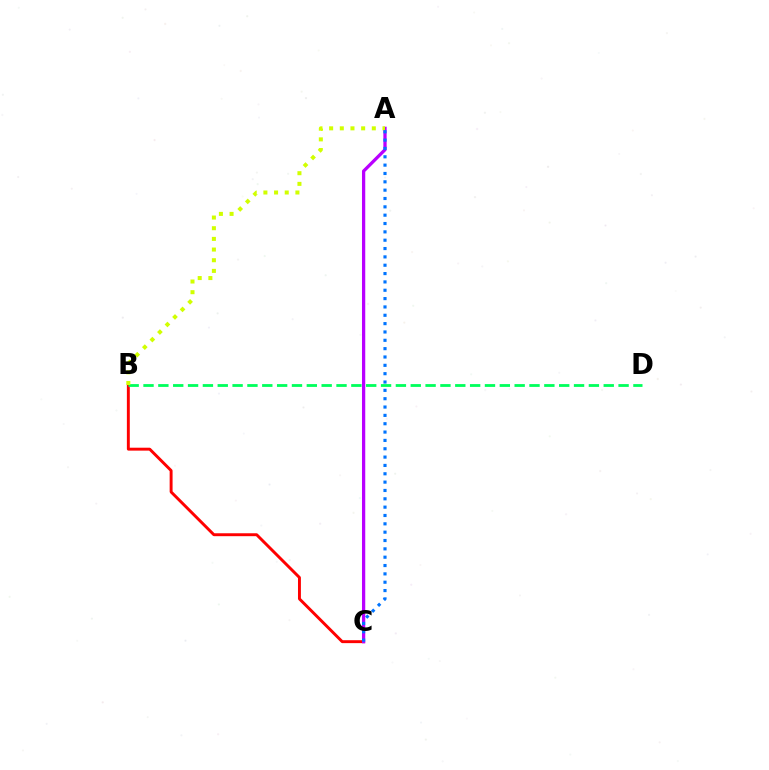{('B', 'C'): [{'color': '#ff0000', 'line_style': 'solid', 'thickness': 2.1}], ('B', 'D'): [{'color': '#00ff5c', 'line_style': 'dashed', 'thickness': 2.02}], ('A', 'C'): [{'color': '#b900ff', 'line_style': 'solid', 'thickness': 2.35}, {'color': '#0074ff', 'line_style': 'dotted', 'thickness': 2.27}], ('A', 'B'): [{'color': '#d1ff00', 'line_style': 'dotted', 'thickness': 2.9}]}